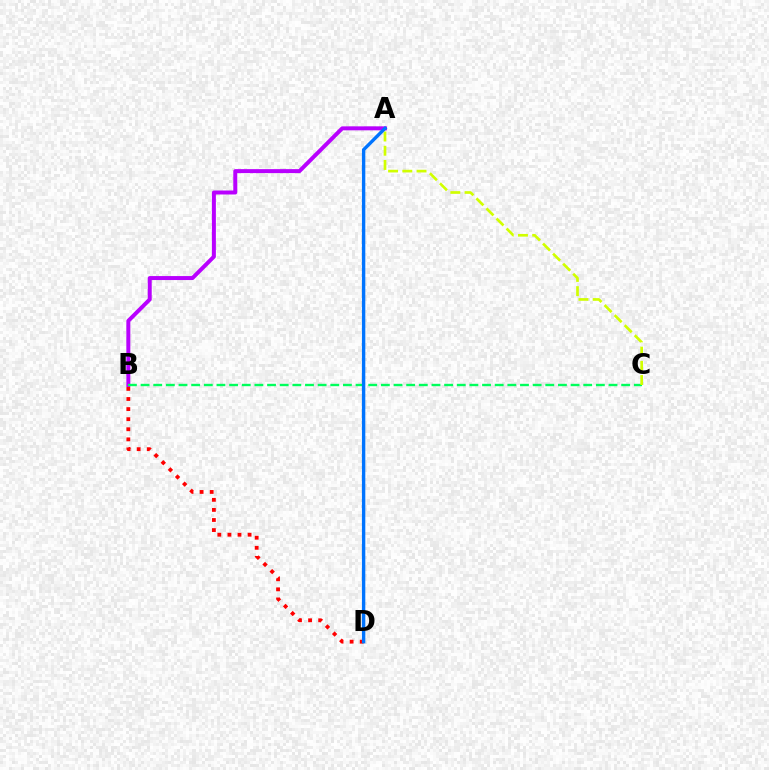{('B', 'D'): [{'color': '#ff0000', 'line_style': 'dotted', 'thickness': 2.74}], ('A', 'B'): [{'color': '#b900ff', 'line_style': 'solid', 'thickness': 2.86}], ('B', 'C'): [{'color': '#00ff5c', 'line_style': 'dashed', 'thickness': 1.72}], ('A', 'C'): [{'color': '#d1ff00', 'line_style': 'dashed', 'thickness': 1.93}], ('A', 'D'): [{'color': '#0074ff', 'line_style': 'solid', 'thickness': 2.44}]}